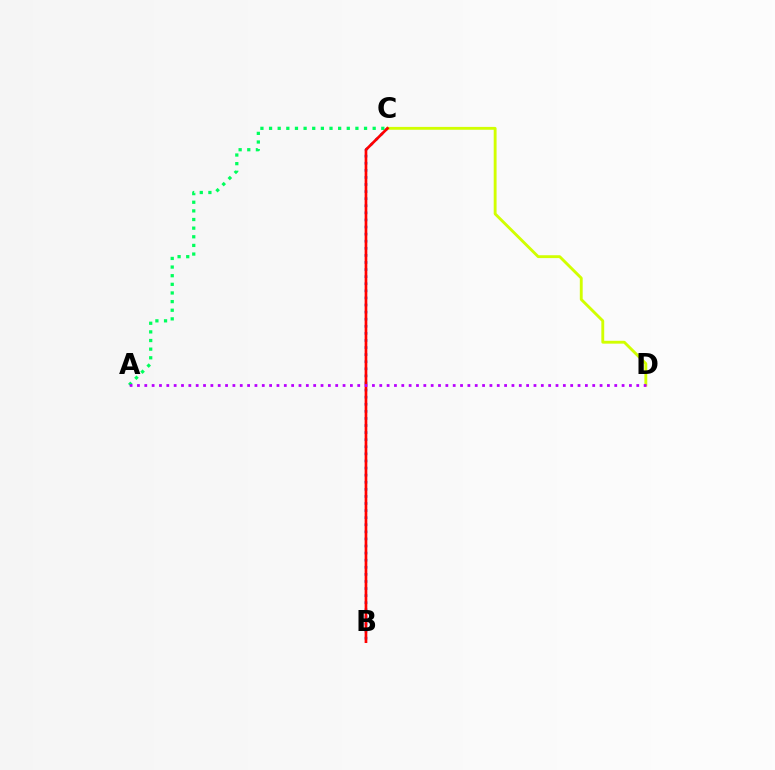{('A', 'C'): [{'color': '#00ff5c', 'line_style': 'dotted', 'thickness': 2.35}], ('B', 'C'): [{'color': '#0074ff', 'line_style': 'dotted', 'thickness': 1.93}, {'color': '#ff0000', 'line_style': 'solid', 'thickness': 1.93}], ('C', 'D'): [{'color': '#d1ff00', 'line_style': 'solid', 'thickness': 2.06}], ('A', 'D'): [{'color': '#b900ff', 'line_style': 'dotted', 'thickness': 2.0}]}